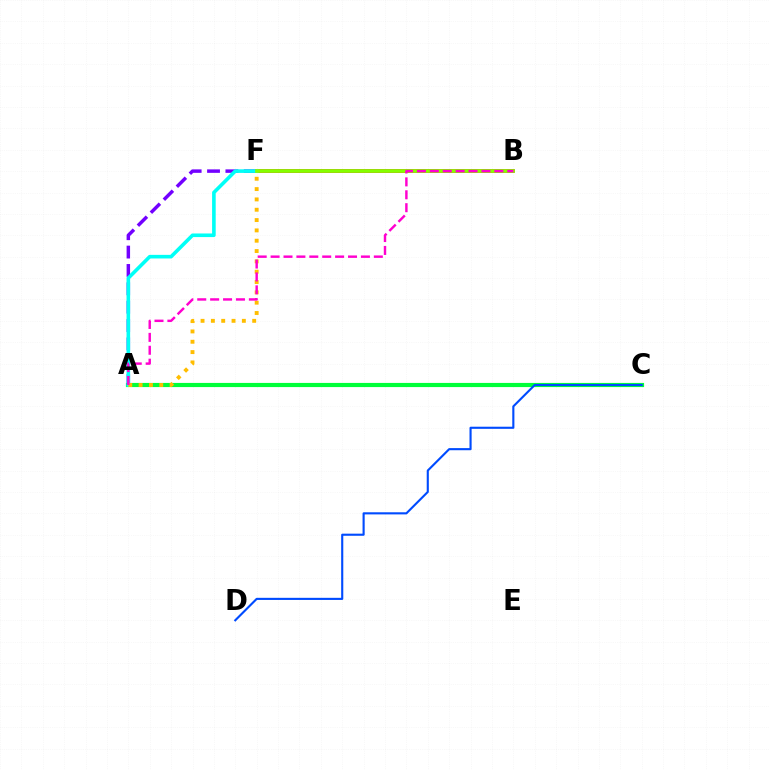{('A', 'C'): [{'color': '#00ff39', 'line_style': 'solid', 'thickness': 2.99}], ('C', 'D'): [{'color': '#004bff', 'line_style': 'solid', 'thickness': 1.53}], ('A', 'F'): [{'color': '#7200ff', 'line_style': 'dashed', 'thickness': 2.5}, {'color': '#00fff6', 'line_style': 'solid', 'thickness': 2.6}, {'color': '#ffbd00', 'line_style': 'dotted', 'thickness': 2.81}], ('B', 'F'): [{'color': '#ff0000', 'line_style': 'solid', 'thickness': 2.56}, {'color': '#84ff00', 'line_style': 'solid', 'thickness': 2.63}], ('A', 'B'): [{'color': '#ff00cf', 'line_style': 'dashed', 'thickness': 1.75}]}